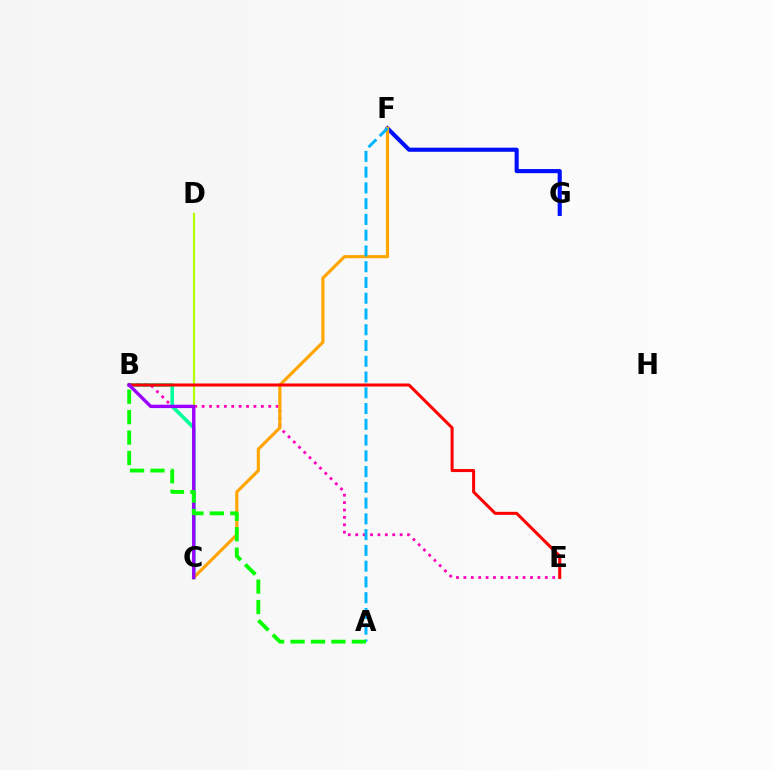{('C', 'D'): [{'color': '#b3ff00', 'line_style': 'solid', 'thickness': 1.56}], ('B', 'C'): [{'color': '#00ff9d', 'line_style': 'solid', 'thickness': 2.59}, {'color': '#9b00ff', 'line_style': 'solid', 'thickness': 2.42}], ('B', 'E'): [{'color': '#ff00bd', 'line_style': 'dotted', 'thickness': 2.01}, {'color': '#ff0000', 'line_style': 'solid', 'thickness': 2.18}], ('F', 'G'): [{'color': '#0010ff', 'line_style': 'solid', 'thickness': 2.96}], ('C', 'F'): [{'color': '#ffa500', 'line_style': 'solid', 'thickness': 2.27}], ('A', 'F'): [{'color': '#00b5ff', 'line_style': 'dashed', 'thickness': 2.14}], ('A', 'B'): [{'color': '#08ff00', 'line_style': 'dashed', 'thickness': 2.78}]}